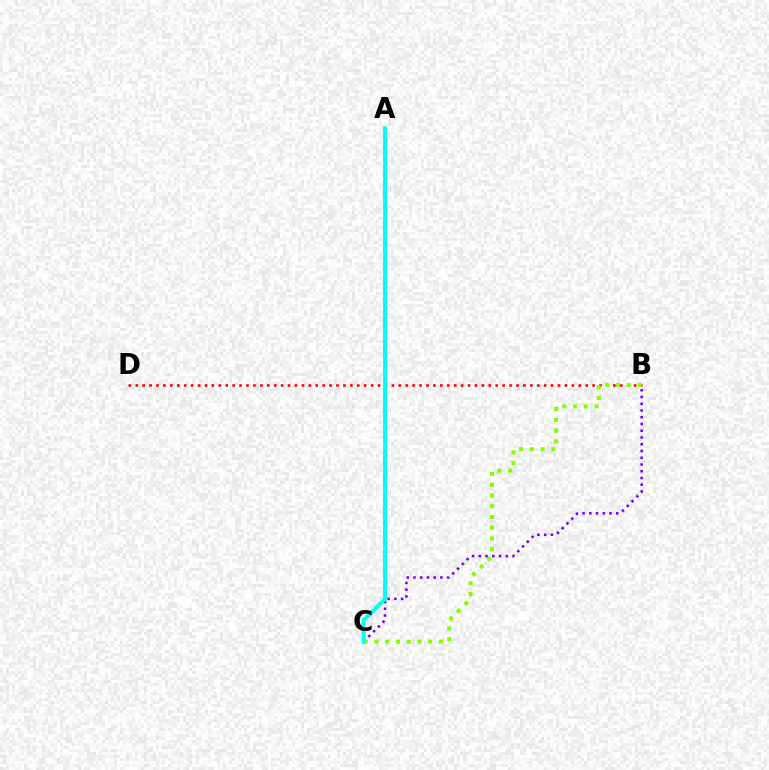{('B', 'C'): [{'color': '#7200ff', 'line_style': 'dotted', 'thickness': 1.83}, {'color': '#84ff00', 'line_style': 'dotted', 'thickness': 2.92}], ('B', 'D'): [{'color': '#ff0000', 'line_style': 'dotted', 'thickness': 1.88}], ('A', 'C'): [{'color': '#00fff6', 'line_style': 'solid', 'thickness': 2.86}]}